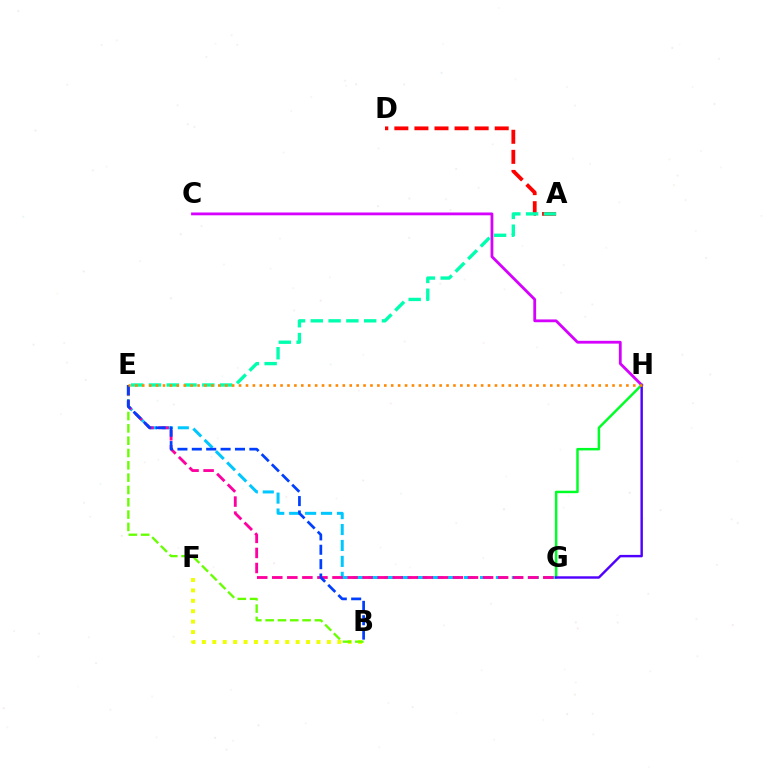{('C', 'H'): [{'color': '#d600ff', 'line_style': 'solid', 'thickness': 2.02}], ('B', 'F'): [{'color': '#eeff00', 'line_style': 'dotted', 'thickness': 2.83}], ('G', 'H'): [{'color': '#00ff27', 'line_style': 'solid', 'thickness': 1.78}, {'color': '#4f00ff', 'line_style': 'solid', 'thickness': 1.75}], ('E', 'G'): [{'color': '#00c7ff', 'line_style': 'dashed', 'thickness': 2.16}, {'color': '#ff00a0', 'line_style': 'dashed', 'thickness': 2.05}], ('A', 'D'): [{'color': '#ff0000', 'line_style': 'dashed', 'thickness': 2.73}], ('B', 'E'): [{'color': '#66ff00', 'line_style': 'dashed', 'thickness': 1.67}, {'color': '#003fff', 'line_style': 'dashed', 'thickness': 1.95}], ('A', 'E'): [{'color': '#00ffaf', 'line_style': 'dashed', 'thickness': 2.42}], ('E', 'H'): [{'color': '#ff8800', 'line_style': 'dotted', 'thickness': 1.88}]}